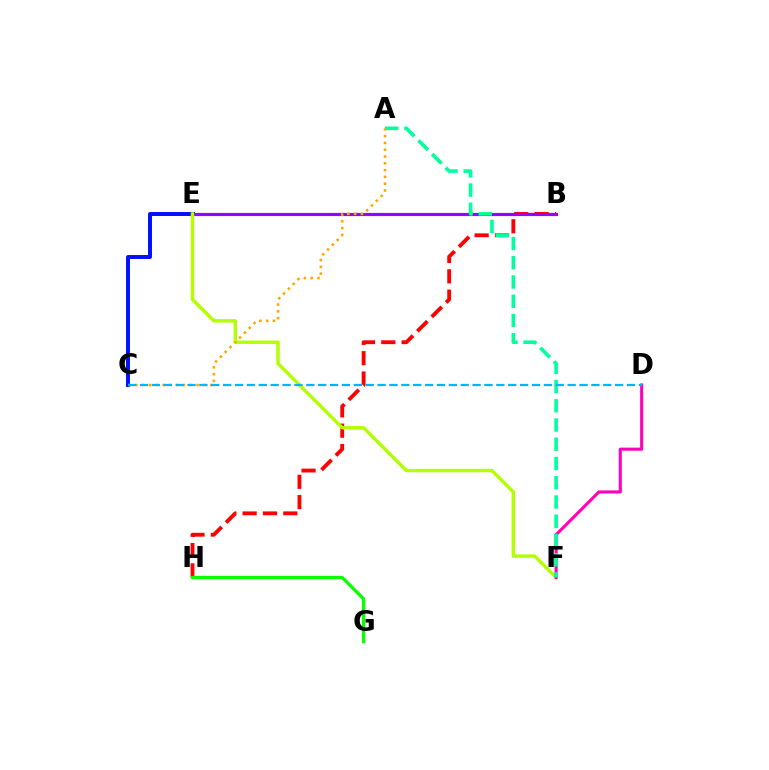{('C', 'E'): [{'color': '#0010ff', 'line_style': 'solid', 'thickness': 2.85}], ('B', 'H'): [{'color': '#ff0000', 'line_style': 'dashed', 'thickness': 2.76}], ('B', 'E'): [{'color': '#9b00ff', 'line_style': 'solid', 'thickness': 2.28}], ('E', 'F'): [{'color': '#b3ff00', 'line_style': 'solid', 'thickness': 2.45}], ('G', 'H'): [{'color': '#08ff00', 'line_style': 'solid', 'thickness': 2.36}], ('D', 'F'): [{'color': '#ff00bd', 'line_style': 'solid', 'thickness': 2.22}], ('A', 'F'): [{'color': '#00ff9d', 'line_style': 'dashed', 'thickness': 2.61}], ('A', 'C'): [{'color': '#ffa500', 'line_style': 'dotted', 'thickness': 1.85}], ('C', 'D'): [{'color': '#00b5ff', 'line_style': 'dashed', 'thickness': 1.61}]}